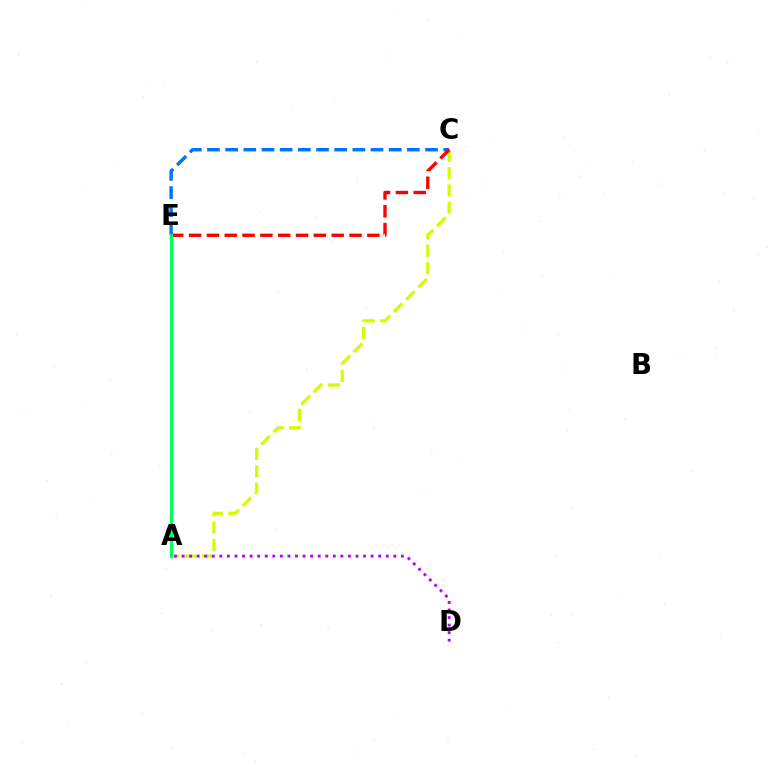{('A', 'C'): [{'color': '#d1ff00', 'line_style': 'dashed', 'thickness': 2.35}], ('A', 'D'): [{'color': '#b900ff', 'line_style': 'dotted', 'thickness': 2.05}], ('C', 'E'): [{'color': '#0074ff', 'line_style': 'dashed', 'thickness': 2.47}, {'color': '#ff0000', 'line_style': 'dashed', 'thickness': 2.42}], ('A', 'E'): [{'color': '#00ff5c', 'line_style': 'solid', 'thickness': 2.28}]}